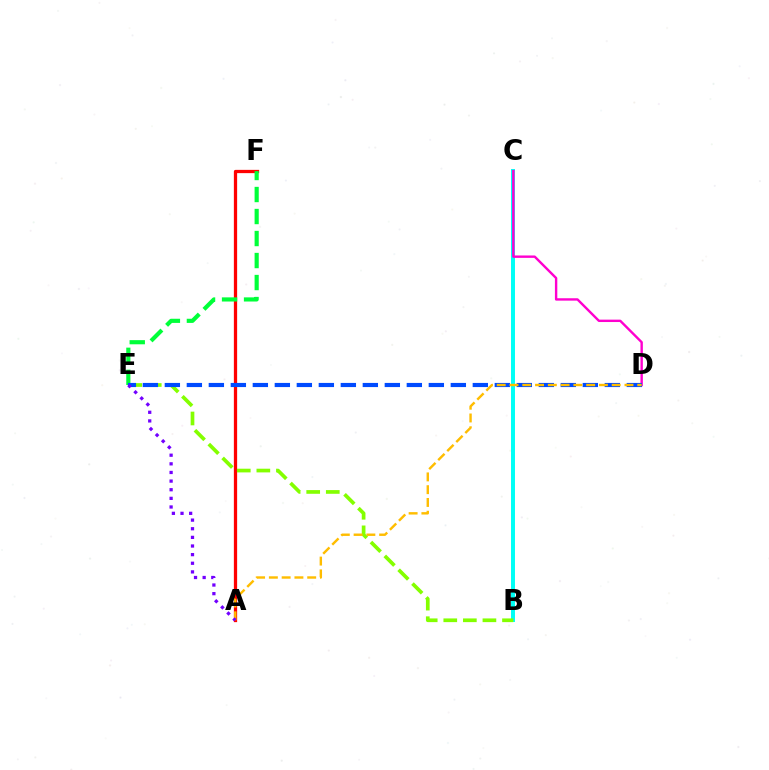{('A', 'F'): [{'color': '#ff0000', 'line_style': 'solid', 'thickness': 2.35}], ('B', 'C'): [{'color': '#00fff6', 'line_style': 'solid', 'thickness': 2.86}], ('C', 'D'): [{'color': '#ff00cf', 'line_style': 'solid', 'thickness': 1.72}], ('B', 'E'): [{'color': '#84ff00', 'line_style': 'dashed', 'thickness': 2.66}], ('E', 'F'): [{'color': '#00ff39', 'line_style': 'dashed', 'thickness': 2.99}], ('D', 'E'): [{'color': '#004bff', 'line_style': 'dashed', 'thickness': 2.99}], ('A', 'D'): [{'color': '#ffbd00', 'line_style': 'dashed', 'thickness': 1.74}], ('A', 'E'): [{'color': '#7200ff', 'line_style': 'dotted', 'thickness': 2.34}]}